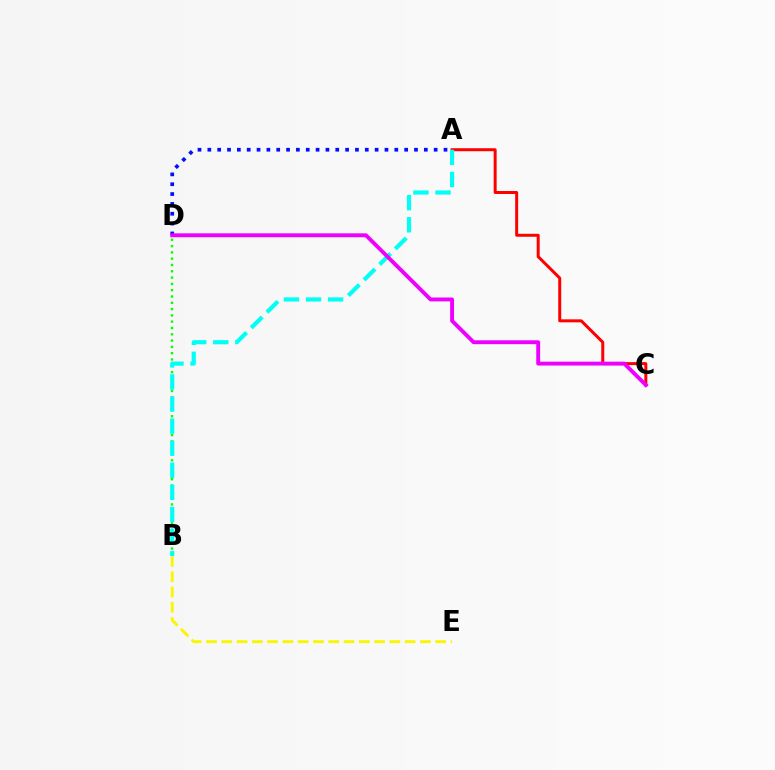{('A', 'C'): [{'color': '#ff0000', 'line_style': 'solid', 'thickness': 2.16}], ('A', 'D'): [{'color': '#0010ff', 'line_style': 'dotted', 'thickness': 2.67}], ('B', 'D'): [{'color': '#08ff00', 'line_style': 'dotted', 'thickness': 1.71}], ('A', 'B'): [{'color': '#00fff6', 'line_style': 'dashed', 'thickness': 3.0}], ('B', 'E'): [{'color': '#fcf500', 'line_style': 'dashed', 'thickness': 2.08}], ('C', 'D'): [{'color': '#ee00ff', 'line_style': 'solid', 'thickness': 2.8}]}